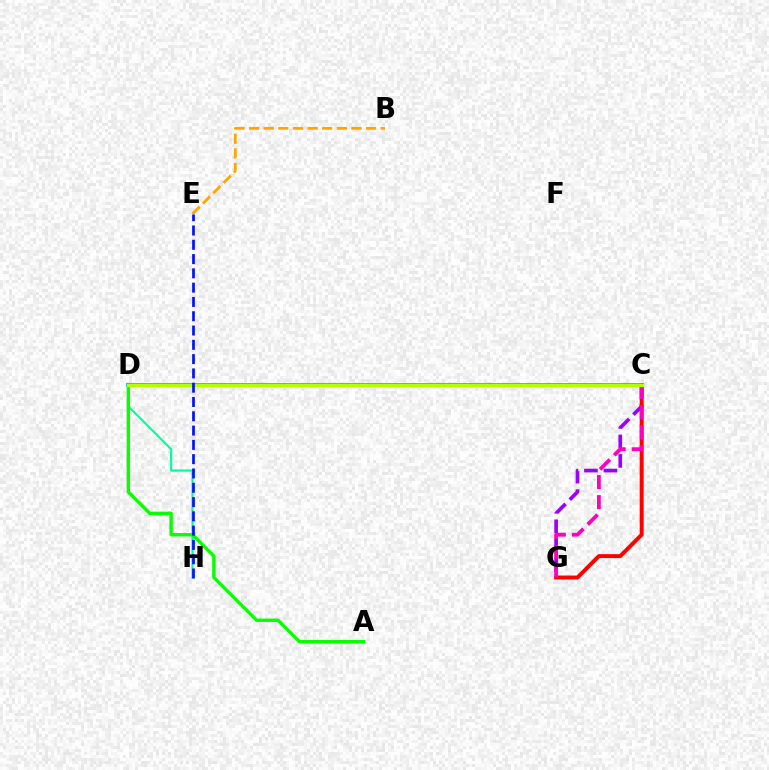{('D', 'H'): [{'color': '#00ff9d', 'line_style': 'solid', 'thickness': 1.55}], ('A', 'D'): [{'color': '#08ff00', 'line_style': 'solid', 'thickness': 2.43}], ('C', 'G'): [{'color': '#9b00ff', 'line_style': 'dashed', 'thickness': 2.65}, {'color': '#ff0000', 'line_style': 'solid', 'thickness': 2.84}, {'color': '#ff00bd', 'line_style': 'dashed', 'thickness': 2.72}], ('B', 'E'): [{'color': '#ffa500', 'line_style': 'dashed', 'thickness': 1.99}], ('C', 'D'): [{'color': '#00b5ff', 'line_style': 'solid', 'thickness': 2.73}, {'color': '#b3ff00', 'line_style': 'solid', 'thickness': 2.38}], ('E', 'H'): [{'color': '#0010ff', 'line_style': 'dashed', 'thickness': 1.94}]}